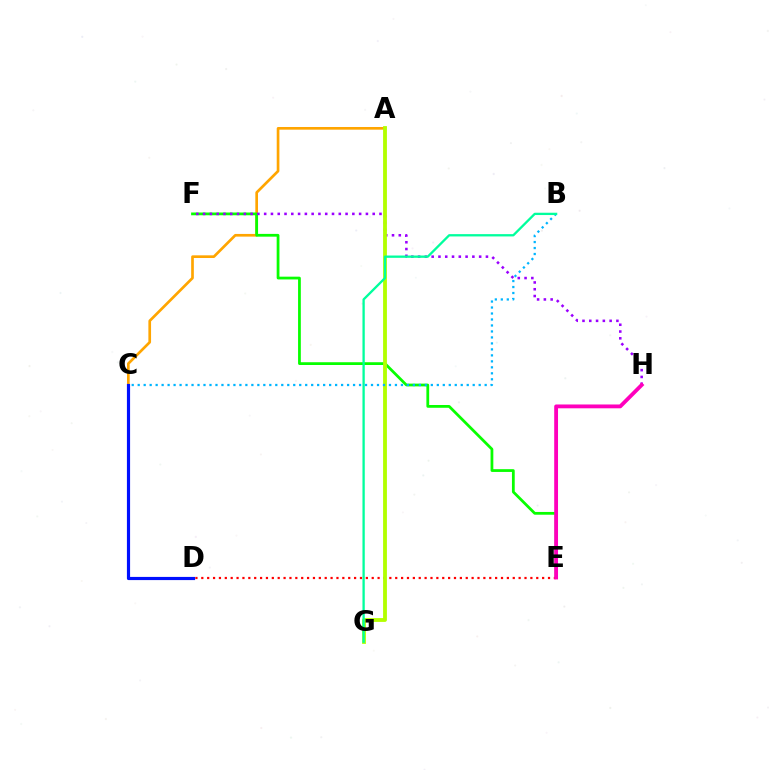{('A', 'C'): [{'color': '#ffa500', 'line_style': 'solid', 'thickness': 1.93}], ('E', 'F'): [{'color': '#08ff00', 'line_style': 'solid', 'thickness': 1.99}], ('D', 'E'): [{'color': '#ff0000', 'line_style': 'dotted', 'thickness': 1.6}], ('C', 'D'): [{'color': '#0010ff', 'line_style': 'solid', 'thickness': 2.28}], ('F', 'H'): [{'color': '#9b00ff', 'line_style': 'dotted', 'thickness': 1.84}], ('A', 'G'): [{'color': '#b3ff00', 'line_style': 'solid', 'thickness': 2.75}], ('B', 'C'): [{'color': '#00b5ff', 'line_style': 'dotted', 'thickness': 1.63}], ('E', 'H'): [{'color': '#ff00bd', 'line_style': 'solid', 'thickness': 2.76}], ('B', 'G'): [{'color': '#00ff9d', 'line_style': 'solid', 'thickness': 1.66}]}